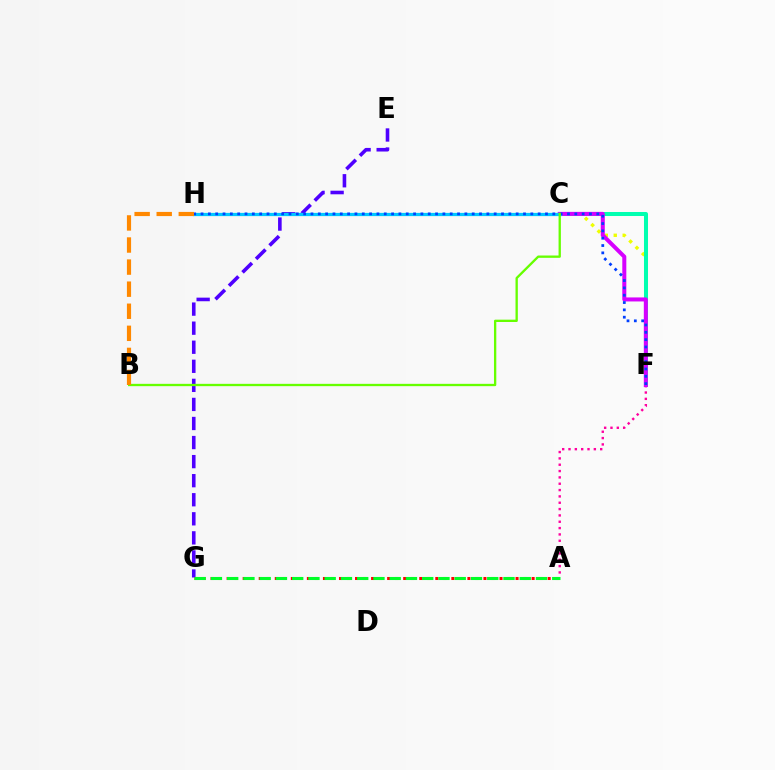{('C', 'F'): [{'color': '#eeff00', 'line_style': 'dotted', 'thickness': 2.43}, {'color': '#00ffaf', 'line_style': 'solid', 'thickness': 2.9}, {'color': '#d600ff', 'line_style': 'solid', 'thickness': 2.89}], ('A', 'F'): [{'color': '#ff00a0', 'line_style': 'dotted', 'thickness': 1.72}], ('E', 'G'): [{'color': '#4f00ff', 'line_style': 'dashed', 'thickness': 2.59}], ('A', 'G'): [{'color': '#ff0000', 'line_style': 'dotted', 'thickness': 2.18}, {'color': '#00ff27', 'line_style': 'dashed', 'thickness': 2.21}], ('C', 'H'): [{'color': '#00c7ff', 'line_style': 'solid', 'thickness': 2.33}], ('F', 'H'): [{'color': '#003fff', 'line_style': 'dotted', 'thickness': 1.99}], ('B', 'C'): [{'color': '#66ff00', 'line_style': 'solid', 'thickness': 1.67}], ('B', 'H'): [{'color': '#ff8800', 'line_style': 'dashed', 'thickness': 3.0}]}